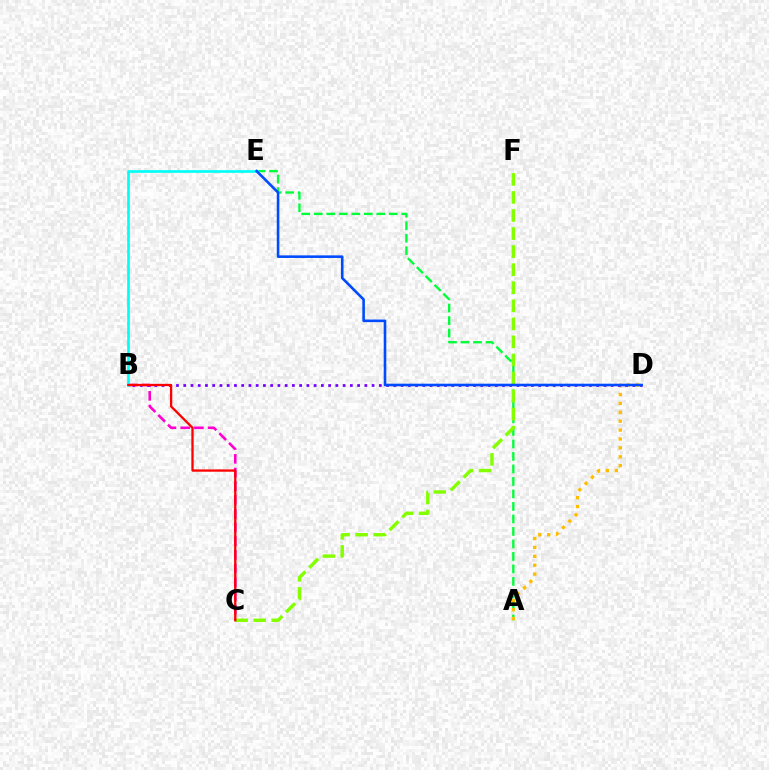{('A', 'E'): [{'color': '#00ff39', 'line_style': 'dashed', 'thickness': 1.7}], ('B', 'C'): [{'color': '#ff00cf', 'line_style': 'dashed', 'thickness': 1.86}, {'color': '#ff0000', 'line_style': 'solid', 'thickness': 1.66}], ('B', 'E'): [{'color': '#00fff6', 'line_style': 'solid', 'thickness': 1.94}], ('A', 'D'): [{'color': '#ffbd00', 'line_style': 'dotted', 'thickness': 2.42}], ('C', 'F'): [{'color': '#84ff00', 'line_style': 'dashed', 'thickness': 2.45}], ('B', 'D'): [{'color': '#7200ff', 'line_style': 'dotted', 'thickness': 1.97}], ('D', 'E'): [{'color': '#004bff', 'line_style': 'solid', 'thickness': 1.87}]}